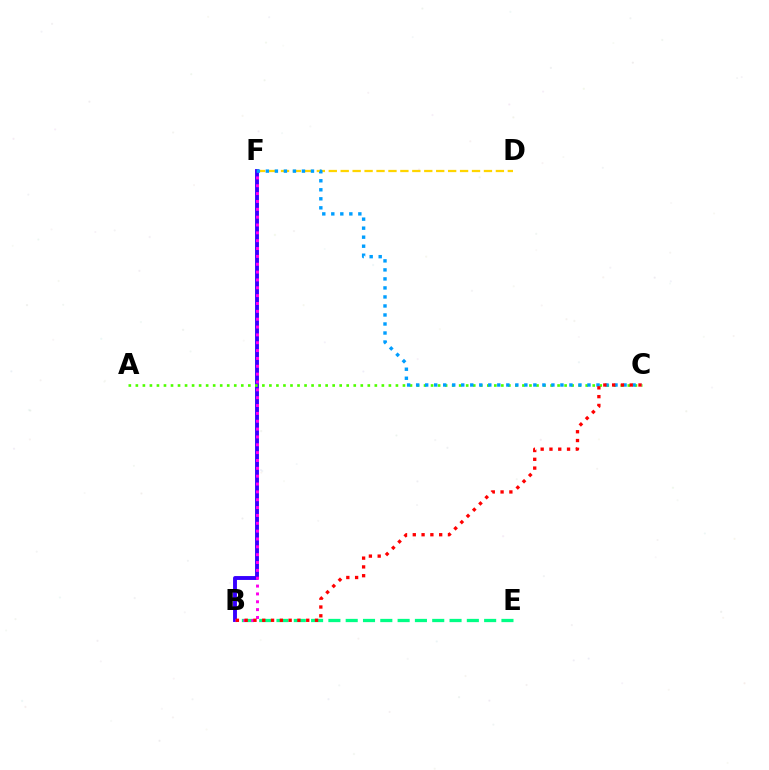{('B', 'E'): [{'color': '#00ff86', 'line_style': 'dashed', 'thickness': 2.35}], ('B', 'F'): [{'color': '#3700ff', 'line_style': 'solid', 'thickness': 2.8}, {'color': '#ff00ed', 'line_style': 'dotted', 'thickness': 2.13}], ('A', 'C'): [{'color': '#4fff00', 'line_style': 'dotted', 'thickness': 1.91}], ('D', 'F'): [{'color': '#ffd500', 'line_style': 'dashed', 'thickness': 1.62}], ('C', 'F'): [{'color': '#009eff', 'line_style': 'dotted', 'thickness': 2.45}], ('B', 'C'): [{'color': '#ff0000', 'line_style': 'dotted', 'thickness': 2.39}]}